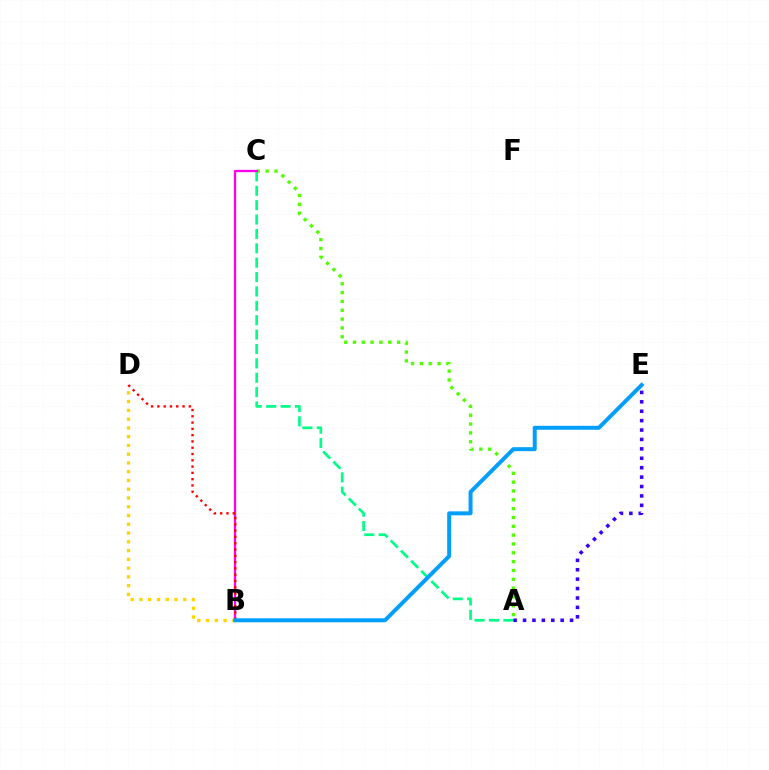{('A', 'C'): [{'color': '#00ff86', 'line_style': 'dashed', 'thickness': 1.95}, {'color': '#4fff00', 'line_style': 'dotted', 'thickness': 2.4}], ('B', 'D'): [{'color': '#ffd500', 'line_style': 'dotted', 'thickness': 2.38}, {'color': '#ff0000', 'line_style': 'dotted', 'thickness': 1.71}], ('A', 'E'): [{'color': '#3700ff', 'line_style': 'dotted', 'thickness': 2.56}], ('B', 'C'): [{'color': '#ff00ed', 'line_style': 'solid', 'thickness': 1.66}], ('B', 'E'): [{'color': '#009eff', 'line_style': 'solid', 'thickness': 2.85}]}